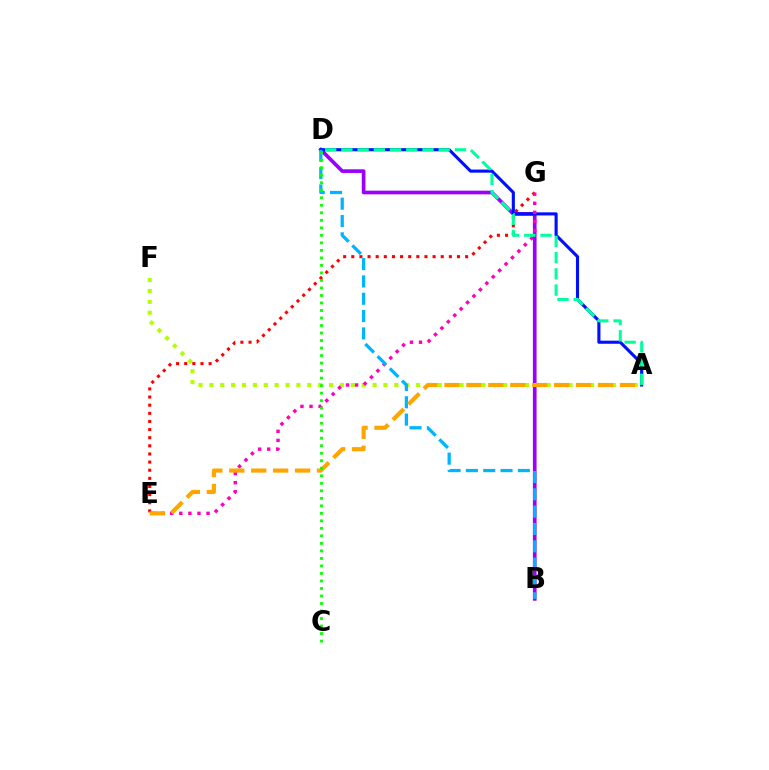{('A', 'F'): [{'color': '#b3ff00', 'line_style': 'dotted', 'thickness': 2.96}], ('E', 'G'): [{'color': '#ff0000', 'line_style': 'dotted', 'thickness': 2.21}, {'color': '#ff00bd', 'line_style': 'dotted', 'thickness': 2.46}], ('B', 'D'): [{'color': '#9b00ff', 'line_style': 'solid', 'thickness': 2.64}, {'color': '#00b5ff', 'line_style': 'dashed', 'thickness': 2.35}], ('A', 'D'): [{'color': '#0010ff', 'line_style': 'solid', 'thickness': 2.24}, {'color': '#00ff9d', 'line_style': 'dashed', 'thickness': 2.2}], ('A', 'E'): [{'color': '#ffa500', 'line_style': 'dashed', 'thickness': 2.98}], ('C', 'D'): [{'color': '#08ff00', 'line_style': 'dotted', 'thickness': 2.04}]}